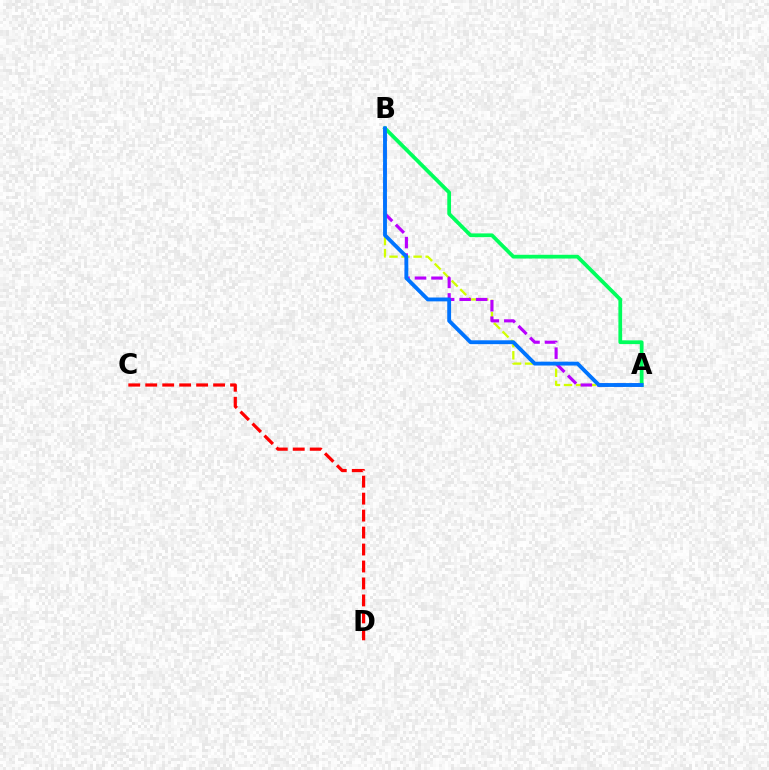{('C', 'D'): [{'color': '#ff0000', 'line_style': 'dashed', 'thickness': 2.3}], ('A', 'B'): [{'color': '#d1ff00', 'line_style': 'dashed', 'thickness': 1.64}, {'color': '#b900ff', 'line_style': 'dashed', 'thickness': 2.24}, {'color': '#00ff5c', 'line_style': 'solid', 'thickness': 2.7}, {'color': '#0074ff', 'line_style': 'solid', 'thickness': 2.77}]}